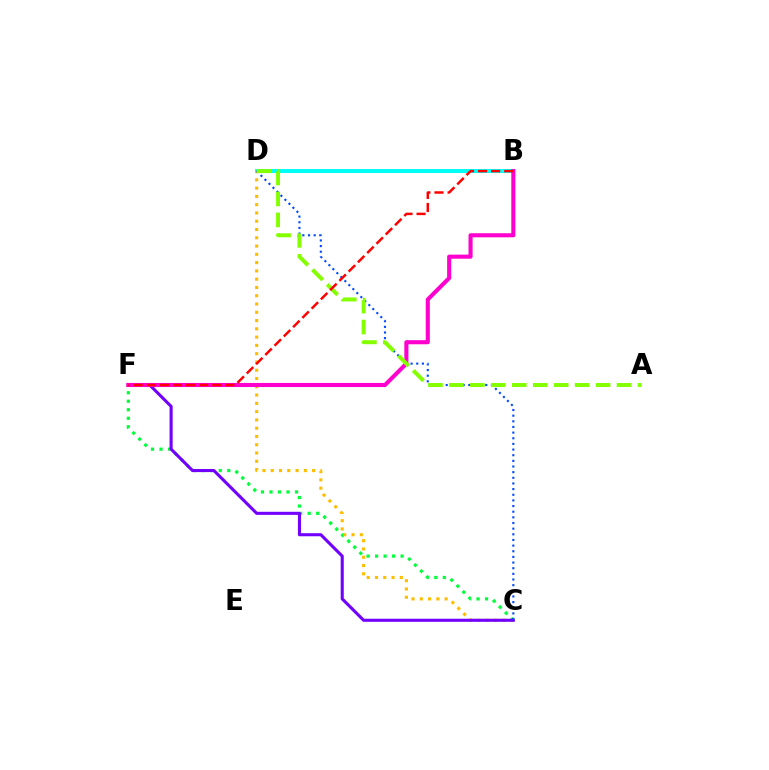{('C', 'F'): [{'color': '#00ff39', 'line_style': 'dotted', 'thickness': 2.31}, {'color': '#7200ff', 'line_style': 'solid', 'thickness': 2.22}], ('B', 'D'): [{'color': '#00fff6', 'line_style': 'solid', 'thickness': 2.87}], ('C', 'D'): [{'color': '#ffbd00', 'line_style': 'dotted', 'thickness': 2.25}, {'color': '#004bff', 'line_style': 'dotted', 'thickness': 1.54}], ('B', 'F'): [{'color': '#ff00cf', 'line_style': 'solid', 'thickness': 2.94}, {'color': '#ff0000', 'line_style': 'dashed', 'thickness': 1.78}], ('A', 'D'): [{'color': '#84ff00', 'line_style': 'dashed', 'thickness': 2.85}]}